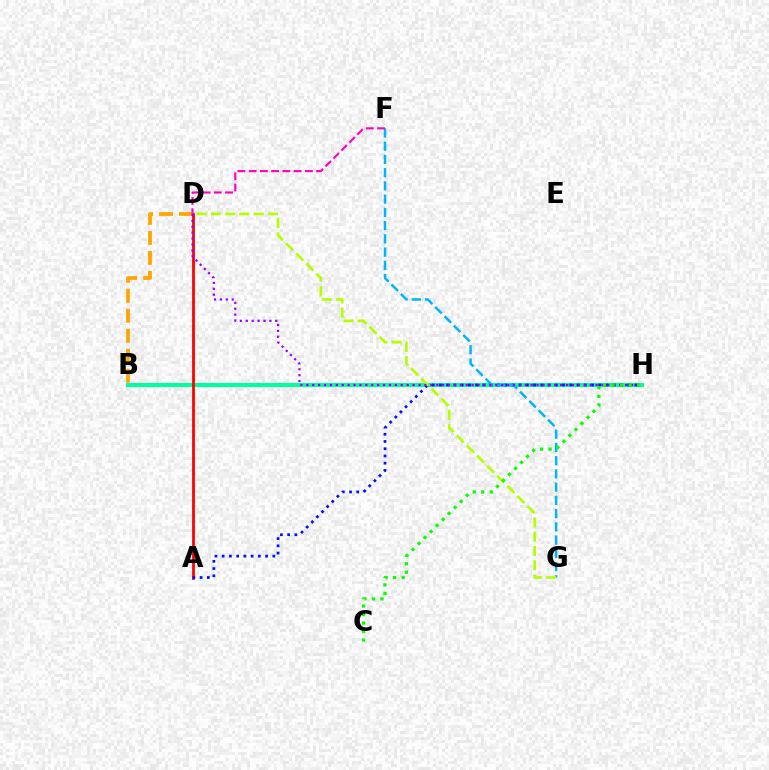{('B', 'H'): [{'color': '#00ff9d', 'line_style': 'solid', 'thickness': 2.9}], ('A', 'D'): [{'color': '#ff0000', 'line_style': 'solid', 'thickness': 1.98}], ('B', 'D'): [{'color': '#ffa500', 'line_style': 'dashed', 'thickness': 2.71}], ('A', 'H'): [{'color': '#0010ff', 'line_style': 'dotted', 'thickness': 1.97}], ('F', 'G'): [{'color': '#00b5ff', 'line_style': 'dashed', 'thickness': 1.8}], ('D', 'G'): [{'color': '#b3ff00', 'line_style': 'dashed', 'thickness': 1.94}], ('D', 'H'): [{'color': '#9b00ff', 'line_style': 'dotted', 'thickness': 1.6}], ('C', 'H'): [{'color': '#08ff00', 'line_style': 'dotted', 'thickness': 2.31}], ('D', 'F'): [{'color': '#ff00bd', 'line_style': 'dashed', 'thickness': 1.53}]}